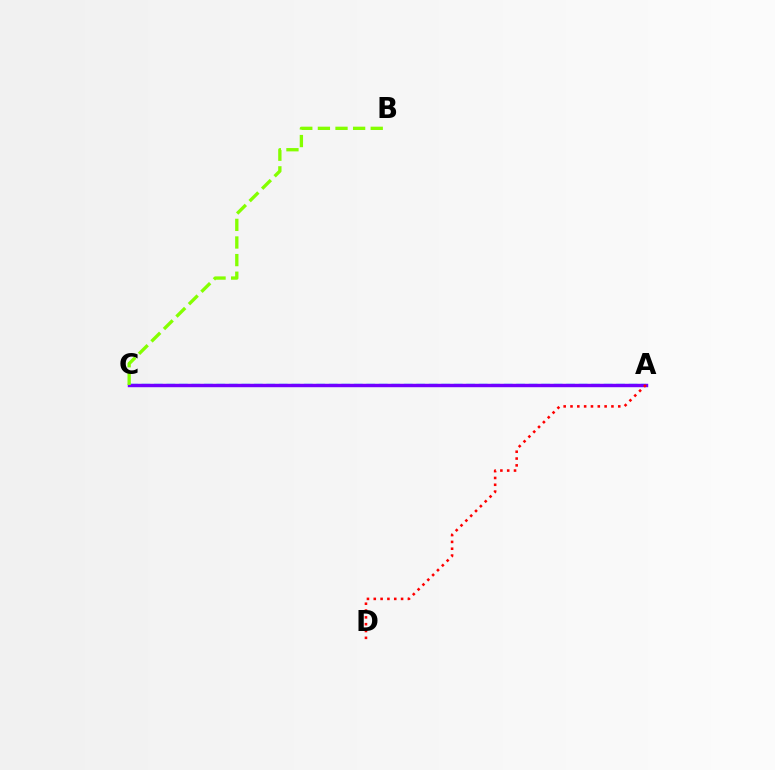{('A', 'C'): [{'color': '#00fff6', 'line_style': 'dashed', 'thickness': 1.7}, {'color': '#7200ff', 'line_style': 'solid', 'thickness': 2.47}], ('A', 'D'): [{'color': '#ff0000', 'line_style': 'dotted', 'thickness': 1.85}], ('B', 'C'): [{'color': '#84ff00', 'line_style': 'dashed', 'thickness': 2.39}]}